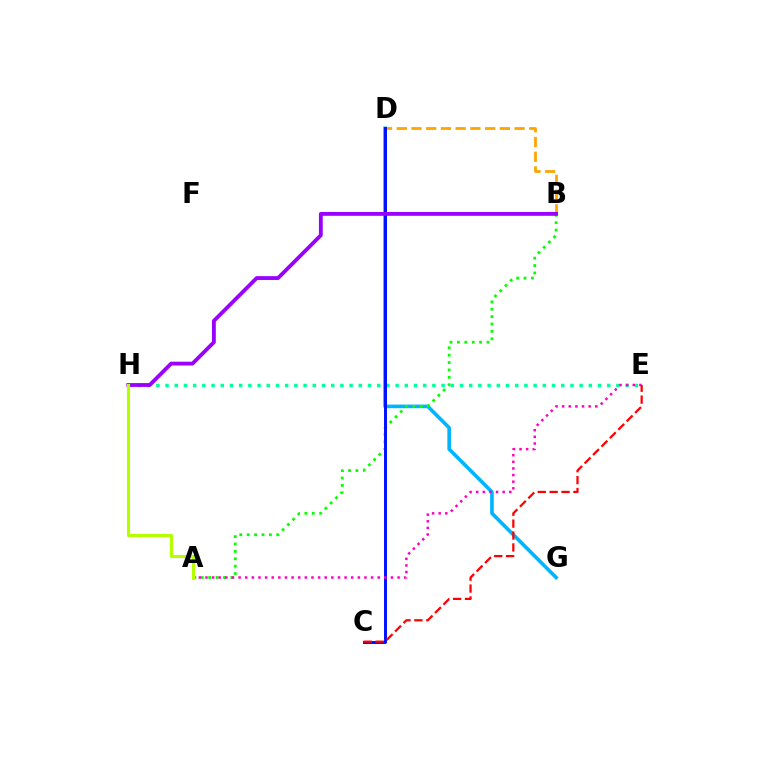{('D', 'G'): [{'color': '#00b5ff', 'line_style': 'solid', 'thickness': 2.61}], ('A', 'B'): [{'color': '#08ff00', 'line_style': 'dotted', 'thickness': 2.01}], ('B', 'D'): [{'color': '#ffa500', 'line_style': 'dashed', 'thickness': 2.0}], ('E', 'H'): [{'color': '#00ff9d', 'line_style': 'dotted', 'thickness': 2.5}], ('C', 'D'): [{'color': '#0010ff', 'line_style': 'solid', 'thickness': 2.13}], ('B', 'H'): [{'color': '#9b00ff', 'line_style': 'solid', 'thickness': 2.75}], ('A', 'E'): [{'color': '#ff00bd', 'line_style': 'dotted', 'thickness': 1.8}], ('A', 'H'): [{'color': '#b3ff00', 'line_style': 'solid', 'thickness': 2.25}], ('C', 'E'): [{'color': '#ff0000', 'line_style': 'dashed', 'thickness': 1.62}]}